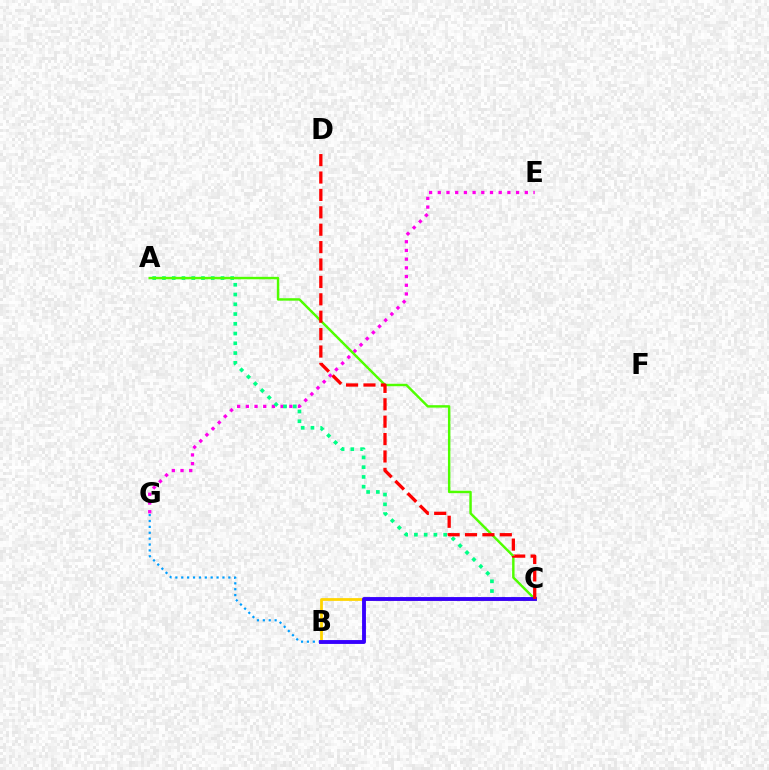{('B', 'G'): [{'color': '#009eff', 'line_style': 'dotted', 'thickness': 1.6}], ('E', 'G'): [{'color': '#ff00ed', 'line_style': 'dotted', 'thickness': 2.36}], ('A', 'C'): [{'color': '#00ff86', 'line_style': 'dotted', 'thickness': 2.65}, {'color': '#4fff00', 'line_style': 'solid', 'thickness': 1.76}], ('B', 'C'): [{'color': '#ffd500', 'line_style': 'solid', 'thickness': 1.99}, {'color': '#3700ff', 'line_style': 'solid', 'thickness': 2.79}], ('C', 'D'): [{'color': '#ff0000', 'line_style': 'dashed', 'thickness': 2.36}]}